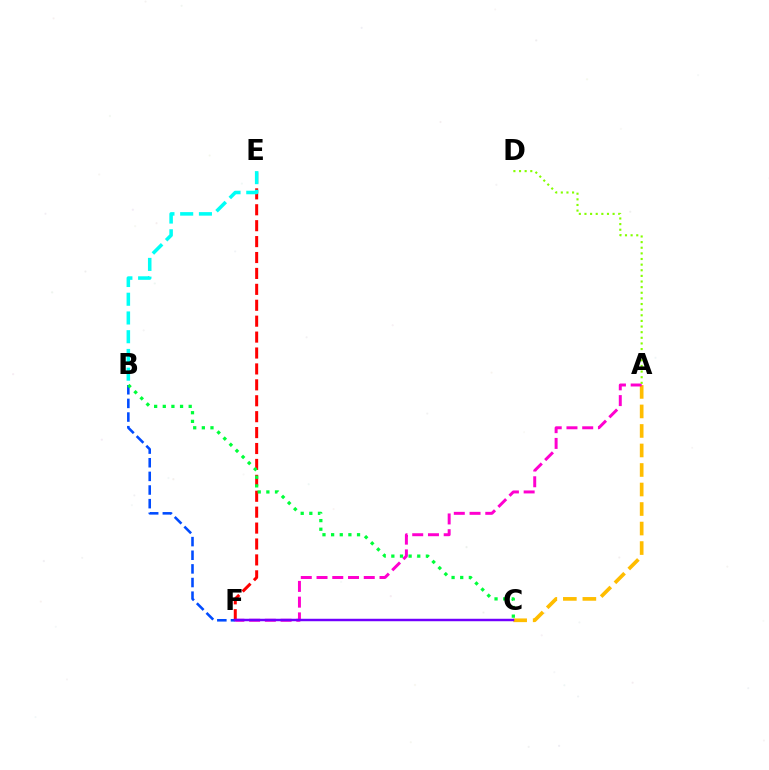{('E', 'F'): [{'color': '#ff0000', 'line_style': 'dashed', 'thickness': 2.16}], ('A', 'C'): [{'color': '#ffbd00', 'line_style': 'dashed', 'thickness': 2.65}], ('A', 'F'): [{'color': '#ff00cf', 'line_style': 'dashed', 'thickness': 2.14}], ('B', 'F'): [{'color': '#004bff', 'line_style': 'dashed', 'thickness': 1.85}], ('B', 'C'): [{'color': '#00ff39', 'line_style': 'dotted', 'thickness': 2.35}], ('A', 'D'): [{'color': '#84ff00', 'line_style': 'dotted', 'thickness': 1.53}], ('B', 'E'): [{'color': '#00fff6', 'line_style': 'dashed', 'thickness': 2.55}], ('C', 'F'): [{'color': '#7200ff', 'line_style': 'solid', 'thickness': 1.77}]}